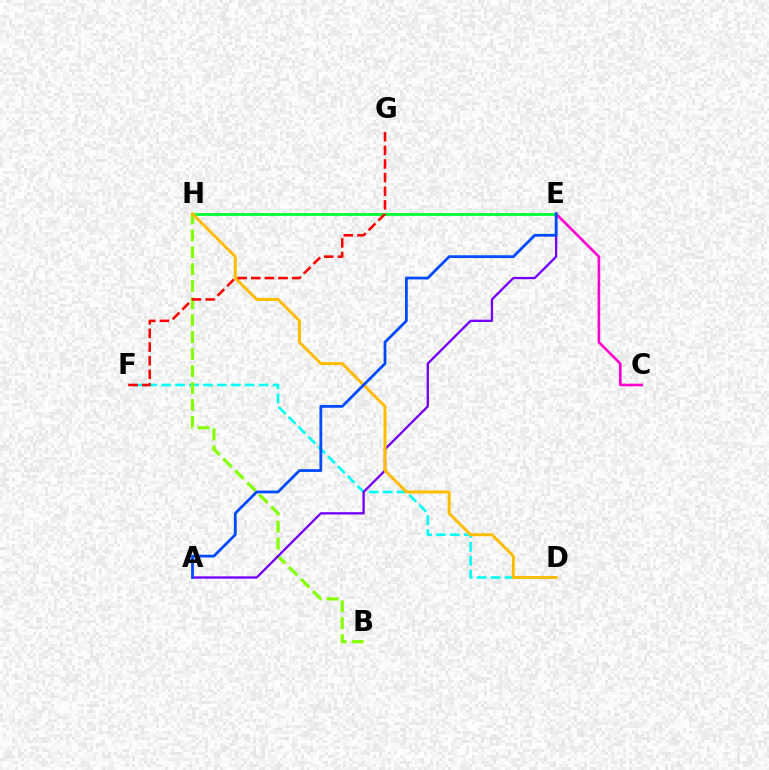{('D', 'F'): [{'color': '#00fff6', 'line_style': 'dashed', 'thickness': 1.89}], ('C', 'E'): [{'color': '#ff00cf', 'line_style': 'solid', 'thickness': 1.9}], ('B', 'H'): [{'color': '#84ff00', 'line_style': 'dashed', 'thickness': 2.3}], ('E', 'H'): [{'color': '#00ff39', 'line_style': 'solid', 'thickness': 2.02}], ('A', 'E'): [{'color': '#7200ff', 'line_style': 'solid', 'thickness': 1.67}, {'color': '#004bff', 'line_style': 'solid', 'thickness': 2.0}], ('D', 'H'): [{'color': '#ffbd00', 'line_style': 'solid', 'thickness': 2.16}], ('F', 'G'): [{'color': '#ff0000', 'line_style': 'dashed', 'thickness': 1.85}]}